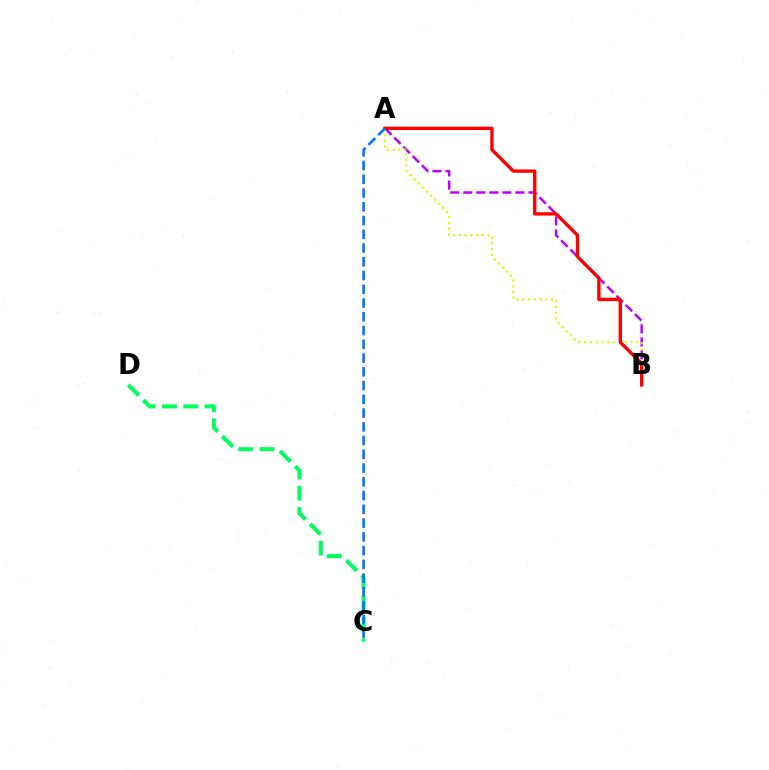{('A', 'B'): [{'color': '#b900ff', 'line_style': 'dashed', 'thickness': 1.77}, {'color': '#d1ff00', 'line_style': 'dotted', 'thickness': 1.57}, {'color': '#ff0000', 'line_style': 'solid', 'thickness': 2.41}], ('C', 'D'): [{'color': '#00ff5c', 'line_style': 'dashed', 'thickness': 2.89}], ('A', 'C'): [{'color': '#0074ff', 'line_style': 'dashed', 'thickness': 1.87}]}